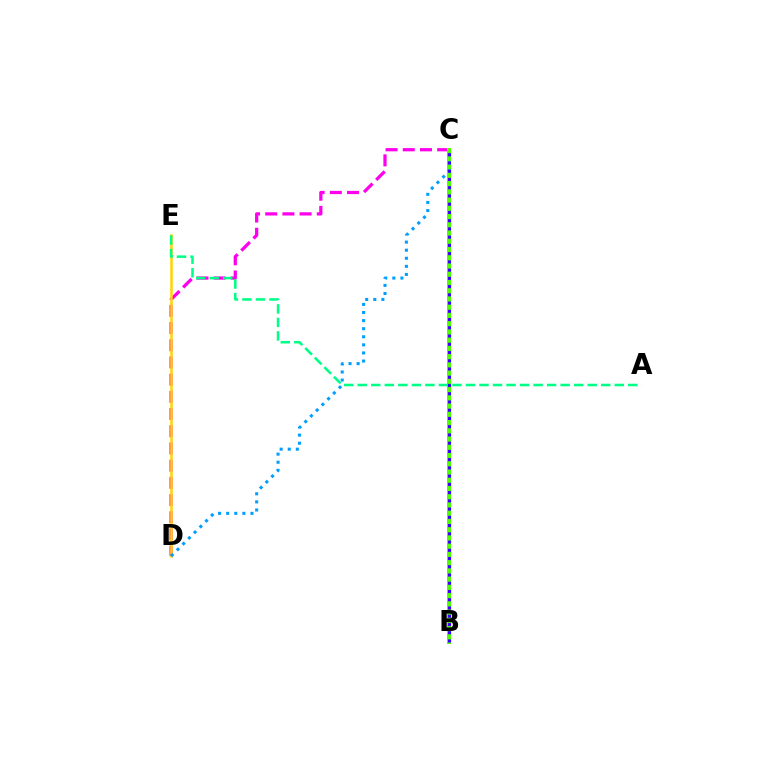{('C', 'D'): [{'color': '#ff00ed', 'line_style': 'dashed', 'thickness': 2.34}, {'color': '#009eff', 'line_style': 'dotted', 'thickness': 2.2}], ('B', 'C'): [{'color': '#ff0000', 'line_style': 'dashed', 'thickness': 2.26}, {'color': '#4fff00', 'line_style': 'solid', 'thickness': 2.88}, {'color': '#3700ff', 'line_style': 'dotted', 'thickness': 2.24}], ('D', 'E'): [{'color': '#ffd500', 'line_style': 'solid', 'thickness': 1.81}], ('A', 'E'): [{'color': '#00ff86', 'line_style': 'dashed', 'thickness': 1.84}]}